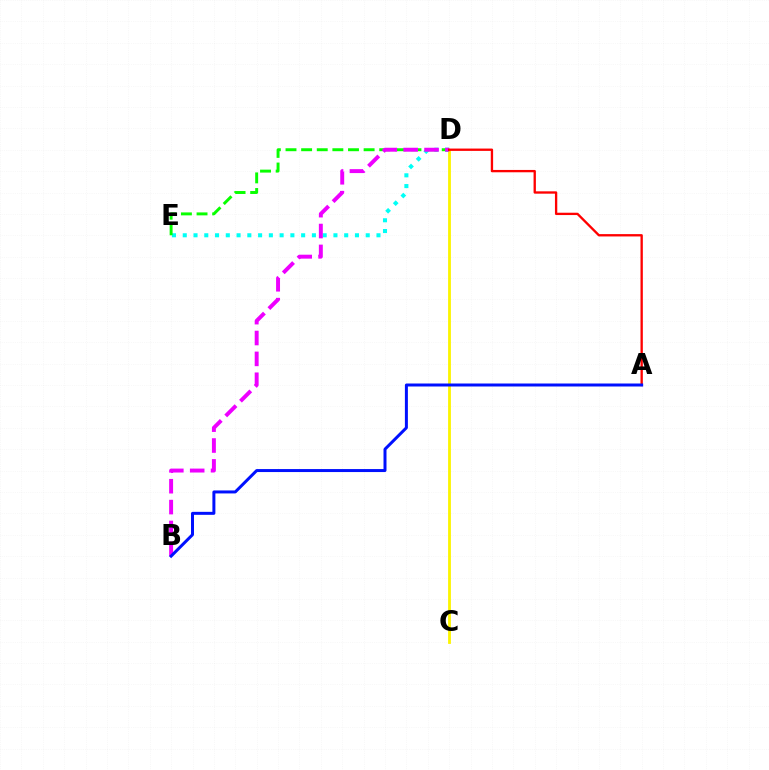{('D', 'E'): [{'color': '#00fff6', 'line_style': 'dotted', 'thickness': 2.92}, {'color': '#08ff00', 'line_style': 'dashed', 'thickness': 2.12}], ('C', 'D'): [{'color': '#fcf500', 'line_style': 'solid', 'thickness': 2.03}], ('B', 'D'): [{'color': '#ee00ff', 'line_style': 'dashed', 'thickness': 2.84}], ('A', 'D'): [{'color': '#ff0000', 'line_style': 'solid', 'thickness': 1.68}], ('A', 'B'): [{'color': '#0010ff', 'line_style': 'solid', 'thickness': 2.15}]}